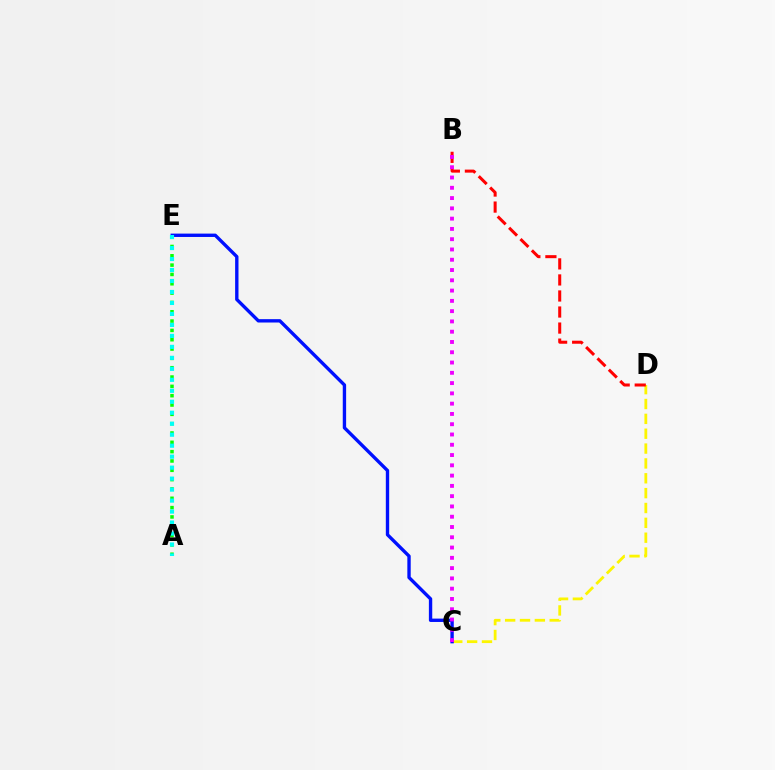{('C', 'D'): [{'color': '#fcf500', 'line_style': 'dashed', 'thickness': 2.02}], ('B', 'D'): [{'color': '#ff0000', 'line_style': 'dashed', 'thickness': 2.18}], ('C', 'E'): [{'color': '#0010ff', 'line_style': 'solid', 'thickness': 2.42}], ('B', 'C'): [{'color': '#ee00ff', 'line_style': 'dotted', 'thickness': 2.79}], ('A', 'E'): [{'color': '#08ff00', 'line_style': 'dotted', 'thickness': 2.53}, {'color': '#00fff6', 'line_style': 'dotted', 'thickness': 2.98}]}